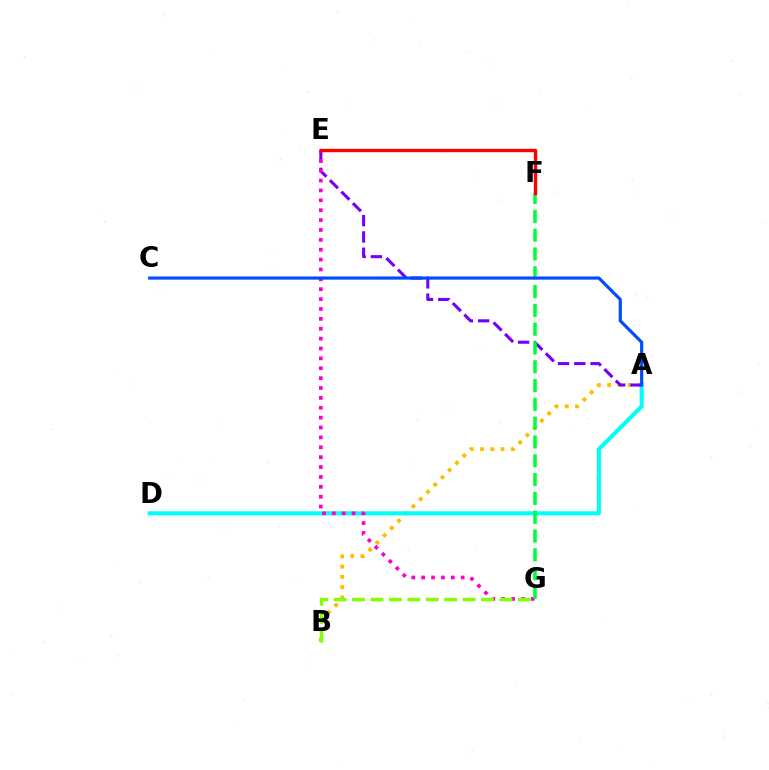{('A', 'B'): [{'color': '#ffbd00', 'line_style': 'dotted', 'thickness': 2.78}], ('A', 'D'): [{'color': '#00fff6', 'line_style': 'solid', 'thickness': 2.95}], ('A', 'E'): [{'color': '#7200ff', 'line_style': 'dashed', 'thickness': 2.21}], ('E', 'G'): [{'color': '#ff00cf', 'line_style': 'dotted', 'thickness': 2.68}], ('B', 'G'): [{'color': '#84ff00', 'line_style': 'dashed', 'thickness': 2.5}], ('F', 'G'): [{'color': '#00ff39', 'line_style': 'dashed', 'thickness': 2.55}], ('A', 'C'): [{'color': '#004bff', 'line_style': 'solid', 'thickness': 2.28}], ('E', 'F'): [{'color': '#ff0000', 'line_style': 'solid', 'thickness': 2.45}]}